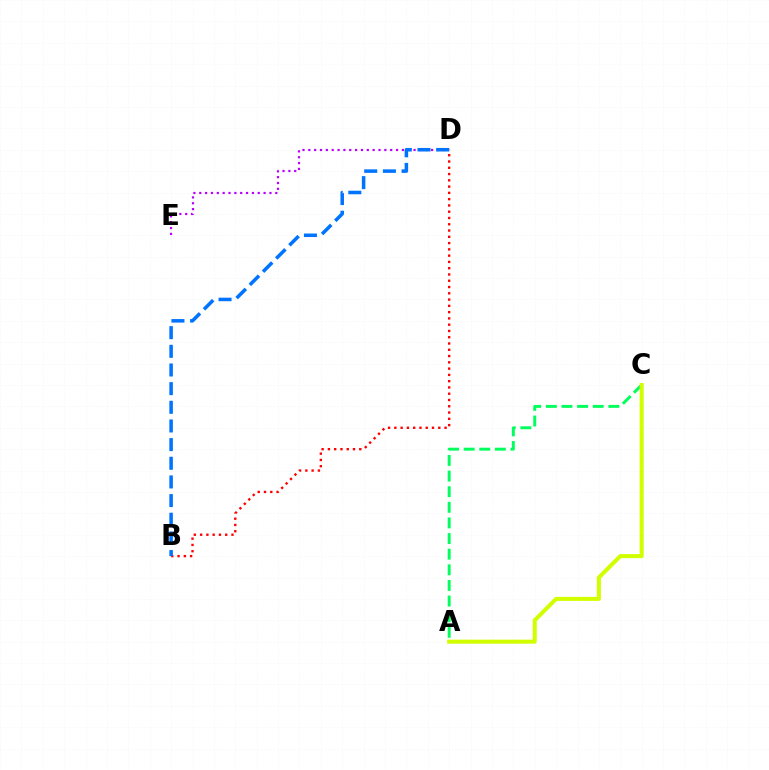{('A', 'C'): [{'color': '#00ff5c', 'line_style': 'dashed', 'thickness': 2.12}, {'color': '#d1ff00', 'line_style': 'solid', 'thickness': 2.9}], ('B', 'D'): [{'color': '#ff0000', 'line_style': 'dotted', 'thickness': 1.71}, {'color': '#0074ff', 'line_style': 'dashed', 'thickness': 2.53}], ('D', 'E'): [{'color': '#b900ff', 'line_style': 'dotted', 'thickness': 1.59}]}